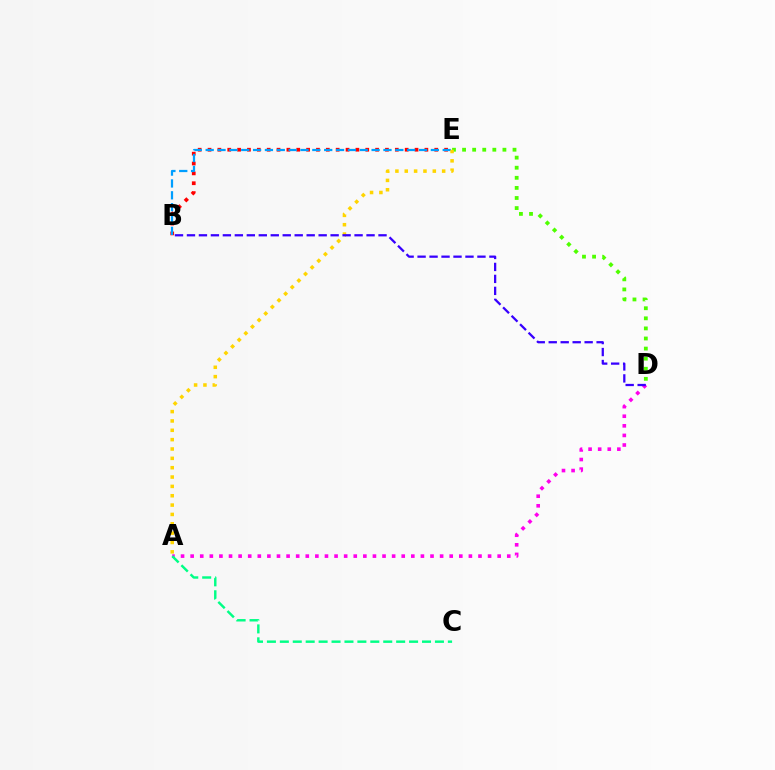{('A', 'D'): [{'color': '#ff00ed', 'line_style': 'dotted', 'thickness': 2.61}], ('B', 'E'): [{'color': '#ff0000', 'line_style': 'dotted', 'thickness': 2.68}, {'color': '#009eff', 'line_style': 'dashed', 'thickness': 1.61}], ('D', 'E'): [{'color': '#4fff00', 'line_style': 'dotted', 'thickness': 2.74}], ('A', 'C'): [{'color': '#00ff86', 'line_style': 'dashed', 'thickness': 1.76}], ('A', 'E'): [{'color': '#ffd500', 'line_style': 'dotted', 'thickness': 2.54}], ('B', 'D'): [{'color': '#3700ff', 'line_style': 'dashed', 'thickness': 1.63}]}